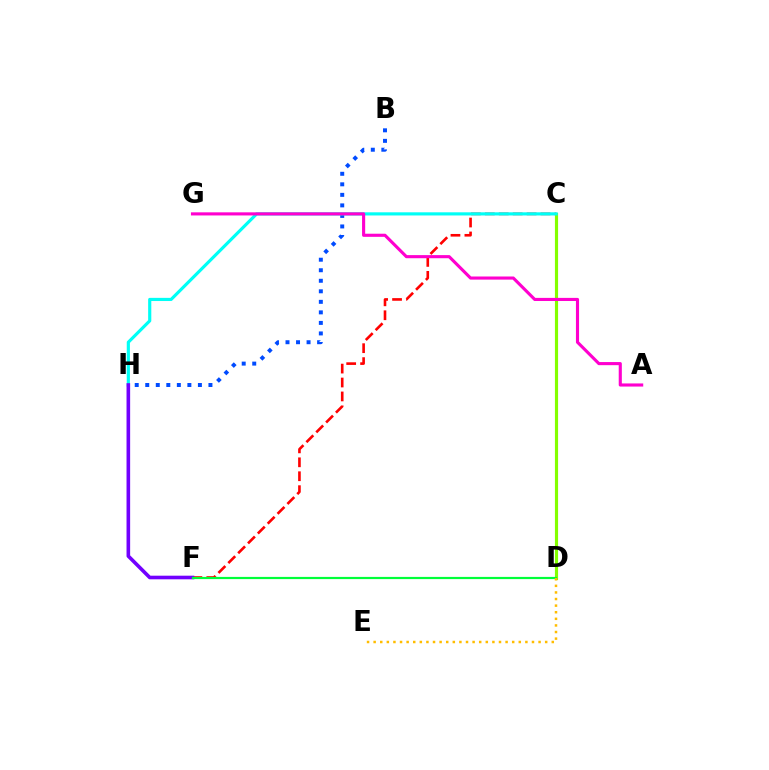{('C', 'F'): [{'color': '#ff0000', 'line_style': 'dashed', 'thickness': 1.89}], ('C', 'D'): [{'color': '#84ff00', 'line_style': 'solid', 'thickness': 2.27}], ('B', 'H'): [{'color': '#004bff', 'line_style': 'dotted', 'thickness': 2.86}], ('C', 'H'): [{'color': '#00fff6', 'line_style': 'solid', 'thickness': 2.28}], ('F', 'H'): [{'color': '#7200ff', 'line_style': 'solid', 'thickness': 2.6}], ('A', 'G'): [{'color': '#ff00cf', 'line_style': 'solid', 'thickness': 2.24}], ('D', 'F'): [{'color': '#00ff39', 'line_style': 'solid', 'thickness': 1.58}], ('D', 'E'): [{'color': '#ffbd00', 'line_style': 'dotted', 'thickness': 1.79}]}